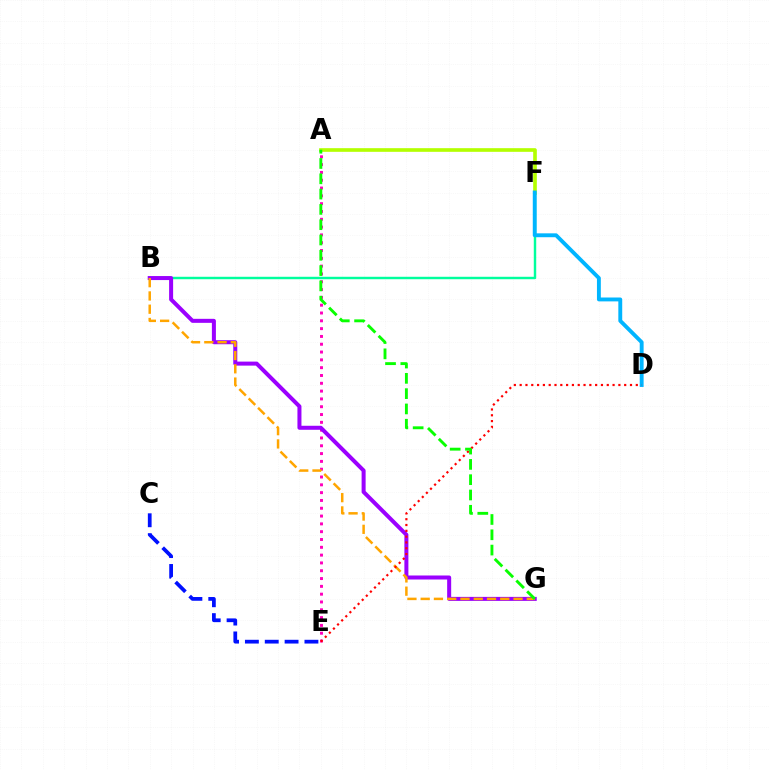{('A', 'F'): [{'color': '#b3ff00', 'line_style': 'solid', 'thickness': 2.63}], ('A', 'E'): [{'color': '#ff00bd', 'line_style': 'dotted', 'thickness': 2.12}], ('B', 'F'): [{'color': '#00ff9d', 'line_style': 'solid', 'thickness': 1.75}], ('B', 'G'): [{'color': '#9b00ff', 'line_style': 'solid', 'thickness': 2.89}, {'color': '#ffa500', 'line_style': 'dashed', 'thickness': 1.8}], ('D', 'F'): [{'color': '#00b5ff', 'line_style': 'solid', 'thickness': 2.8}], ('D', 'E'): [{'color': '#ff0000', 'line_style': 'dotted', 'thickness': 1.58}], ('A', 'G'): [{'color': '#08ff00', 'line_style': 'dashed', 'thickness': 2.08}], ('C', 'E'): [{'color': '#0010ff', 'line_style': 'dashed', 'thickness': 2.7}]}